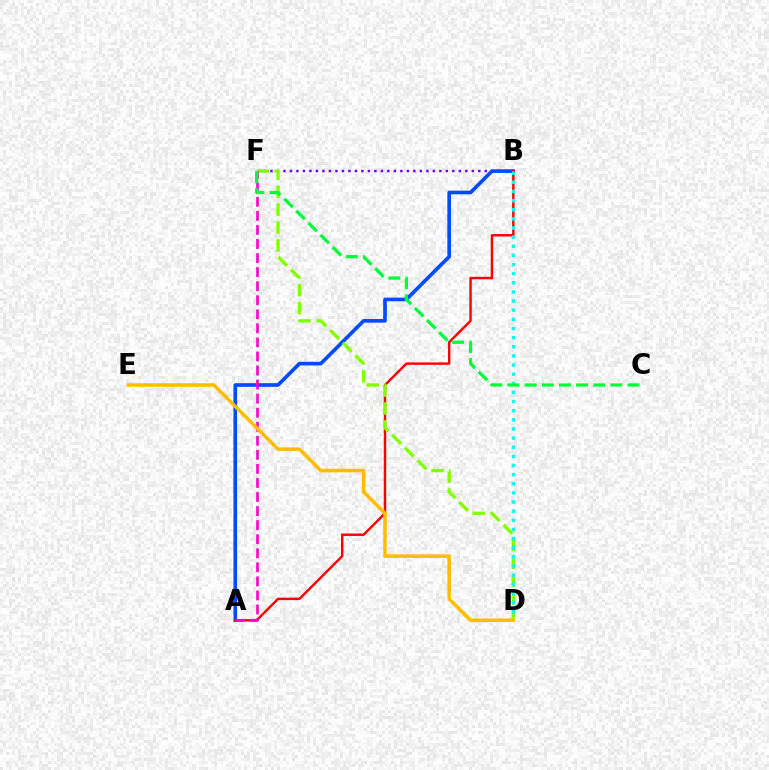{('B', 'F'): [{'color': '#7200ff', 'line_style': 'dotted', 'thickness': 1.76}], ('A', 'B'): [{'color': '#004bff', 'line_style': 'solid', 'thickness': 2.62}, {'color': '#ff0000', 'line_style': 'solid', 'thickness': 1.74}], ('D', 'F'): [{'color': '#84ff00', 'line_style': 'dashed', 'thickness': 2.43}], ('A', 'F'): [{'color': '#ff00cf', 'line_style': 'dashed', 'thickness': 1.91}], ('B', 'D'): [{'color': '#00fff6', 'line_style': 'dotted', 'thickness': 2.48}], ('C', 'F'): [{'color': '#00ff39', 'line_style': 'dashed', 'thickness': 2.33}], ('D', 'E'): [{'color': '#ffbd00', 'line_style': 'solid', 'thickness': 2.53}]}